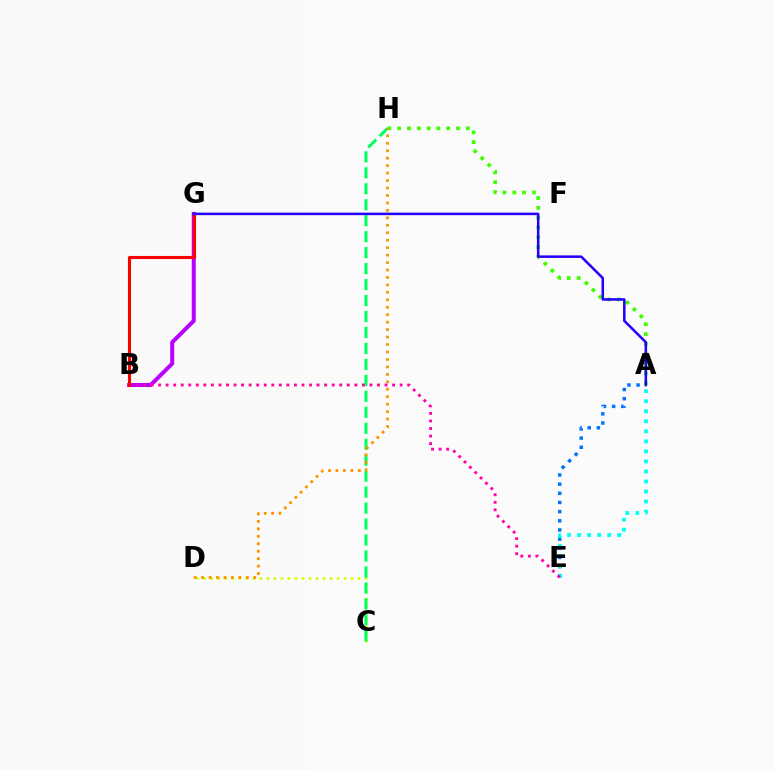{('A', 'E'): [{'color': '#0074ff', 'line_style': 'dotted', 'thickness': 2.49}, {'color': '#00fff6', 'line_style': 'dotted', 'thickness': 2.73}], ('C', 'D'): [{'color': '#d1ff00', 'line_style': 'dotted', 'thickness': 1.91}], ('A', 'H'): [{'color': '#3dff00', 'line_style': 'dotted', 'thickness': 2.67}], ('C', 'H'): [{'color': '#00ff5c', 'line_style': 'dashed', 'thickness': 2.17}], ('D', 'H'): [{'color': '#ff9400', 'line_style': 'dotted', 'thickness': 2.03}], ('B', 'G'): [{'color': '#b900ff', 'line_style': 'solid', 'thickness': 2.89}, {'color': '#ff0000', 'line_style': 'solid', 'thickness': 2.23}], ('B', 'E'): [{'color': '#ff00ac', 'line_style': 'dotted', 'thickness': 2.05}], ('A', 'G'): [{'color': '#2500ff', 'line_style': 'solid', 'thickness': 1.82}]}